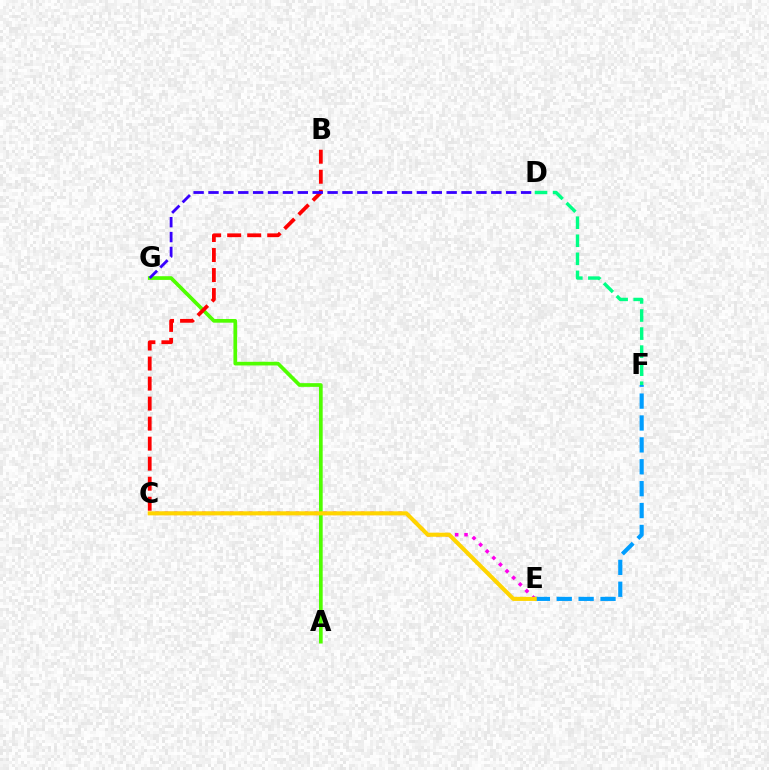{('D', 'F'): [{'color': '#00ff86', 'line_style': 'dashed', 'thickness': 2.45}], ('C', 'E'): [{'color': '#ff00ed', 'line_style': 'dotted', 'thickness': 2.54}, {'color': '#ffd500', 'line_style': 'solid', 'thickness': 2.94}], ('A', 'G'): [{'color': '#4fff00', 'line_style': 'solid', 'thickness': 2.66}], ('E', 'F'): [{'color': '#009eff', 'line_style': 'dashed', 'thickness': 2.97}], ('B', 'C'): [{'color': '#ff0000', 'line_style': 'dashed', 'thickness': 2.72}], ('D', 'G'): [{'color': '#3700ff', 'line_style': 'dashed', 'thickness': 2.02}]}